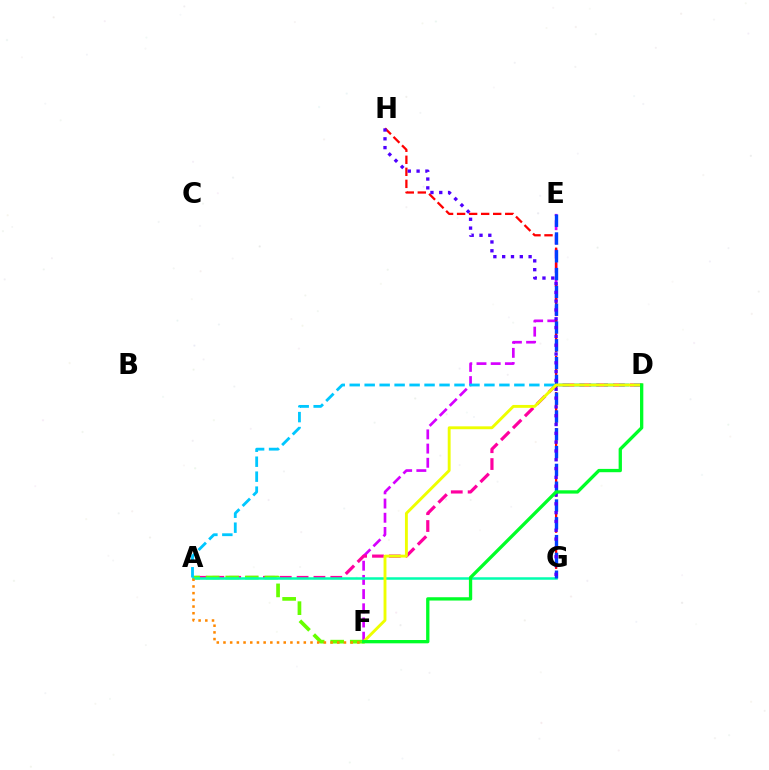{('E', 'F'): [{'color': '#d600ff', 'line_style': 'dashed', 'thickness': 1.93}], ('G', 'H'): [{'color': '#ff0000', 'line_style': 'dashed', 'thickness': 1.64}, {'color': '#4f00ff', 'line_style': 'dotted', 'thickness': 2.39}], ('A', 'D'): [{'color': '#ff00a0', 'line_style': 'dashed', 'thickness': 2.29}, {'color': '#00c7ff', 'line_style': 'dashed', 'thickness': 2.03}], ('A', 'F'): [{'color': '#66ff00', 'line_style': 'dashed', 'thickness': 2.66}, {'color': '#ff8800', 'line_style': 'dotted', 'thickness': 1.82}], ('A', 'G'): [{'color': '#00ffaf', 'line_style': 'solid', 'thickness': 1.8}], ('E', 'G'): [{'color': '#003fff', 'line_style': 'dashed', 'thickness': 2.42}], ('D', 'F'): [{'color': '#eeff00', 'line_style': 'solid', 'thickness': 2.08}, {'color': '#00ff27', 'line_style': 'solid', 'thickness': 2.38}]}